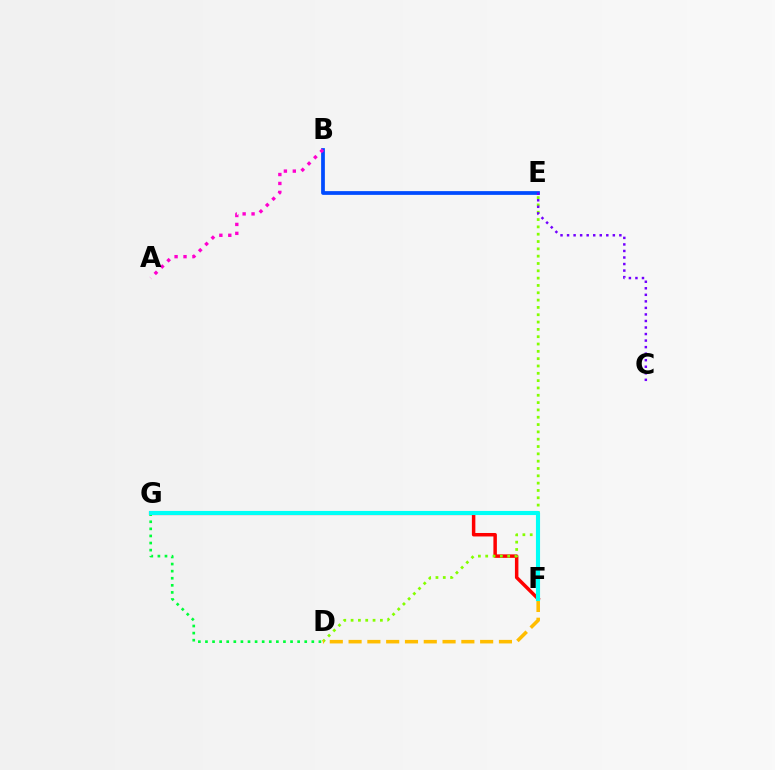{('F', 'G'): [{'color': '#ff0000', 'line_style': 'solid', 'thickness': 2.5}, {'color': '#00fff6', 'line_style': 'solid', 'thickness': 2.96}], ('B', 'E'): [{'color': '#004bff', 'line_style': 'solid', 'thickness': 2.7}], ('D', 'E'): [{'color': '#84ff00', 'line_style': 'dotted', 'thickness': 1.99}], ('A', 'B'): [{'color': '#ff00cf', 'line_style': 'dotted', 'thickness': 2.43}], ('D', 'F'): [{'color': '#ffbd00', 'line_style': 'dashed', 'thickness': 2.55}], ('D', 'G'): [{'color': '#00ff39', 'line_style': 'dotted', 'thickness': 1.93}], ('C', 'E'): [{'color': '#7200ff', 'line_style': 'dotted', 'thickness': 1.78}]}